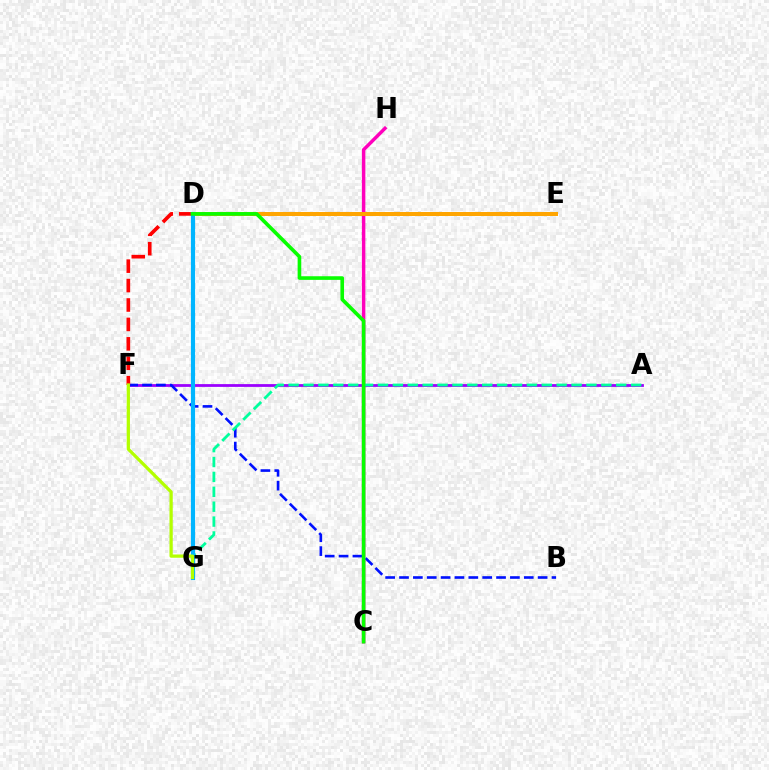{('C', 'H'): [{'color': '#ff00bd', 'line_style': 'solid', 'thickness': 2.49}], ('A', 'F'): [{'color': '#9b00ff', 'line_style': 'solid', 'thickness': 2.0}], ('D', 'E'): [{'color': '#ffa500', 'line_style': 'solid', 'thickness': 2.87}], ('B', 'F'): [{'color': '#0010ff', 'line_style': 'dashed', 'thickness': 1.88}], ('A', 'G'): [{'color': '#00ff9d', 'line_style': 'dashed', 'thickness': 2.02}], ('D', 'F'): [{'color': '#ff0000', 'line_style': 'dashed', 'thickness': 2.64}], ('D', 'G'): [{'color': '#00b5ff', 'line_style': 'solid', 'thickness': 3.0}], ('C', 'D'): [{'color': '#08ff00', 'line_style': 'solid', 'thickness': 2.61}], ('F', 'G'): [{'color': '#b3ff00', 'line_style': 'solid', 'thickness': 2.34}]}